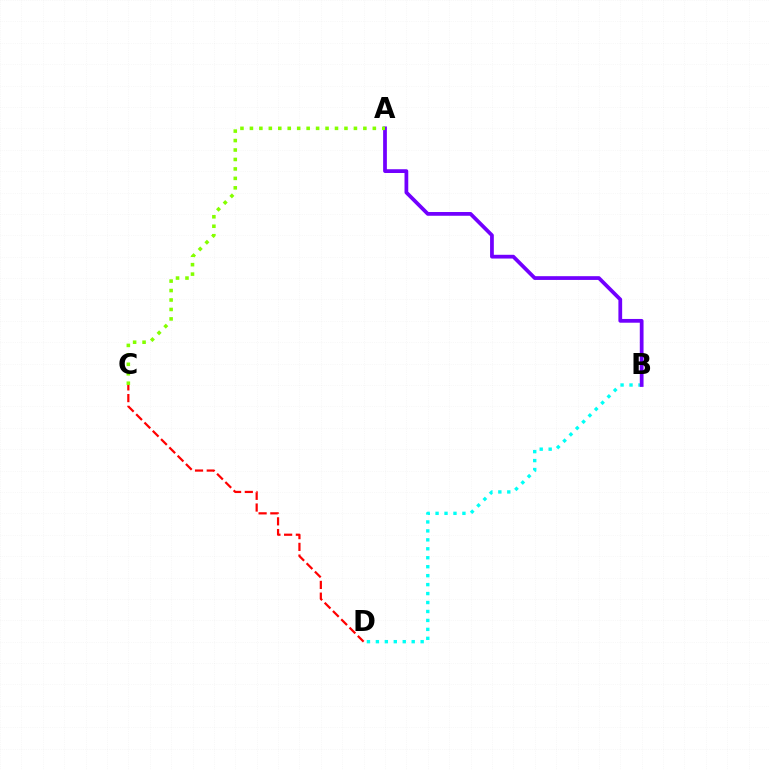{('C', 'D'): [{'color': '#ff0000', 'line_style': 'dashed', 'thickness': 1.59}], ('B', 'D'): [{'color': '#00fff6', 'line_style': 'dotted', 'thickness': 2.43}], ('A', 'B'): [{'color': '#7200ff', 'line_style': 'solid', 'thickness': 2.7}], ('A', 'C'): [{'color': '#84ff00', 'line_style': 'dotted', 'thickness': 2.57}]}